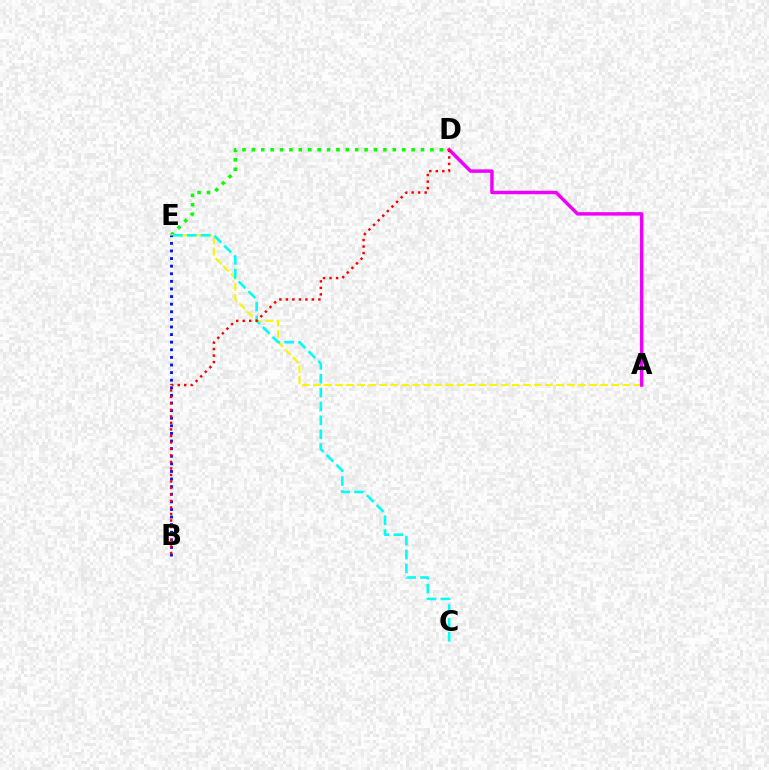{('D', 'E'): [{'color': '#08ff00', 'line_style': 'dotted', 'thickness': 2.55}], ('A', 'E'): [{'color': '#fcf500', 'line_style': 'dashed', 'thickness': 1.5}], ('B', 'E'): [{'color': '#0010ff', 'line_style': 'dotted', 'thickness': 2.07}], ('A', 'D'): [{'color': '#ee00ff', 'line_style': 'solid', 'thickness': 2.49}], ('C', 'E'): [{'color': '#00fff6', 'line_style': 'dashed', 'thickness': 1.89}], ('B', 'D'): [{'color': '#ff0000', 'line_style': 'dotted', 'thickness': 1.77}]}